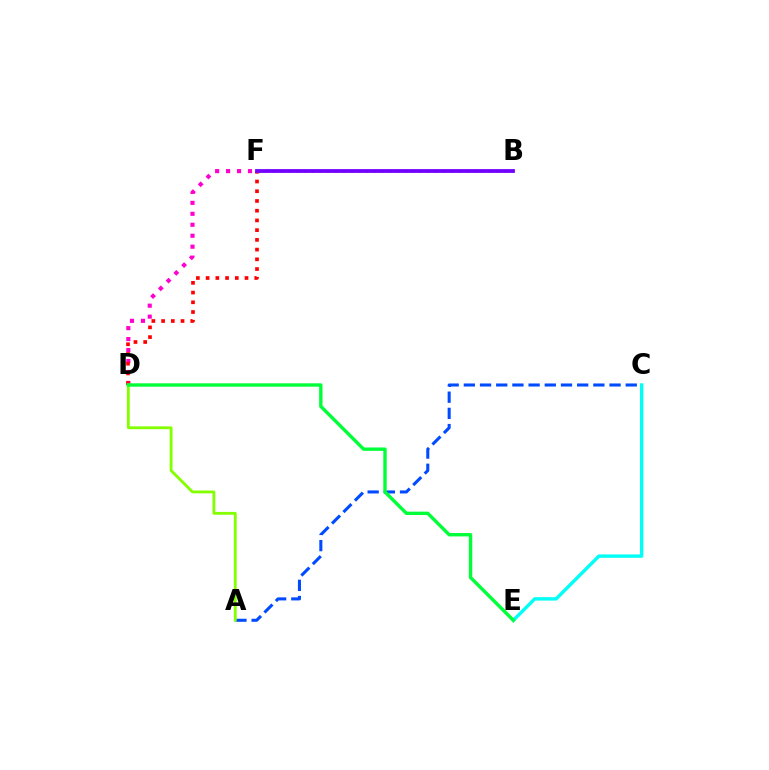{('D', 'F'): [{'color': '#ff00cf', 'line_style': 'dotted', 'thickness': 2.98}, {'color': '#ff0000', 'line_style': 'dotted', 'thickness': 2.64}], ('A', 'C'): [{'color': '#004bff', 'line_style': 'dashed', 'thickness': 2.2}], ('C', 'E'): [{'color': '#00fff6', 'line_style': 'solid', 'thickness': 2.44}], ('A', 'D'): [{'color': '#84ff00', 'line_style': 'solid', 'thickness': 2.05}], ('B', 'F'): [{'color': '#ffbd00', 'line_style': 'dotted', 'thickness': 2.1}, {'color': '#7200ff', 'line_style': 'solid', 'thickness': 2.72}], ('D', 'E'): [{'color': '#00ff39', 'line_style': 'solid', 'thickness': 2.44}]}